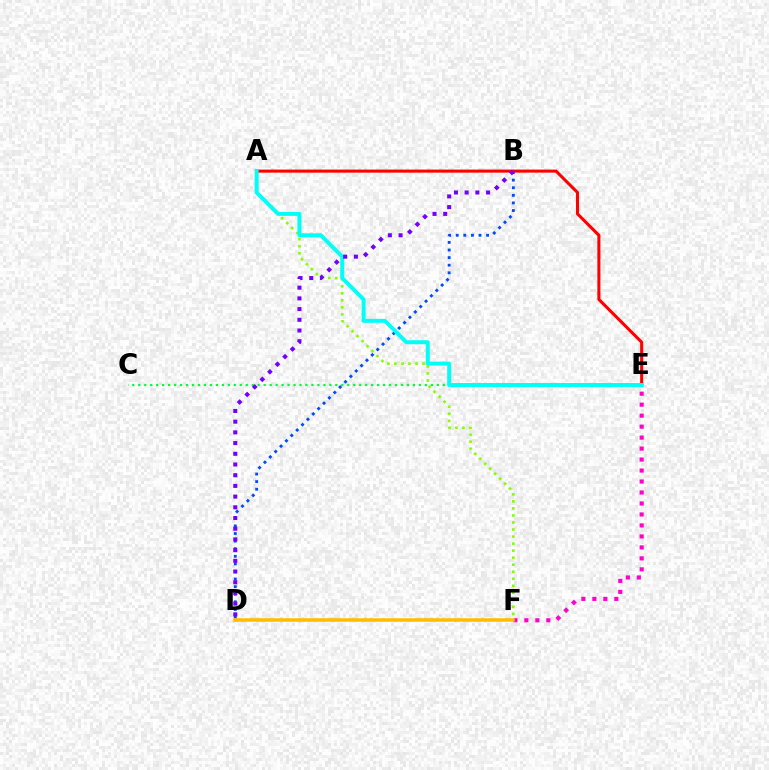{('E', 'F'): [{'color': '#ff00cf', 'line_style': 'dotted', 'thickness': 2.98}], ('C', 'E'): [{'color': '#00ff39', 'line_style': 'dotted', 'thickness': 1.62}], ('A', 'F'): [{'color': '#84ff00', 'line_style': 'dotted', 'thickness': 1.91}], ('A', 'E'): [{'color': '#ff0000', 'line_style': 'solid', 'thickness': 2.2}, {'color': '#00fff6', 'line_style': 'solid', 'thickness': 2.85}], ('B', 'D'): [{'color': '#004bff', 'line_style': 'dotted', 'thickness': 2.06}, {'color': '#7200ff', 'line_style': 'dotted', 'thickness': 2.91}], ('D', 'F'): [{'color': '#ffbd00', 'line_style': 'solid', 'thickness': 2.55}]}